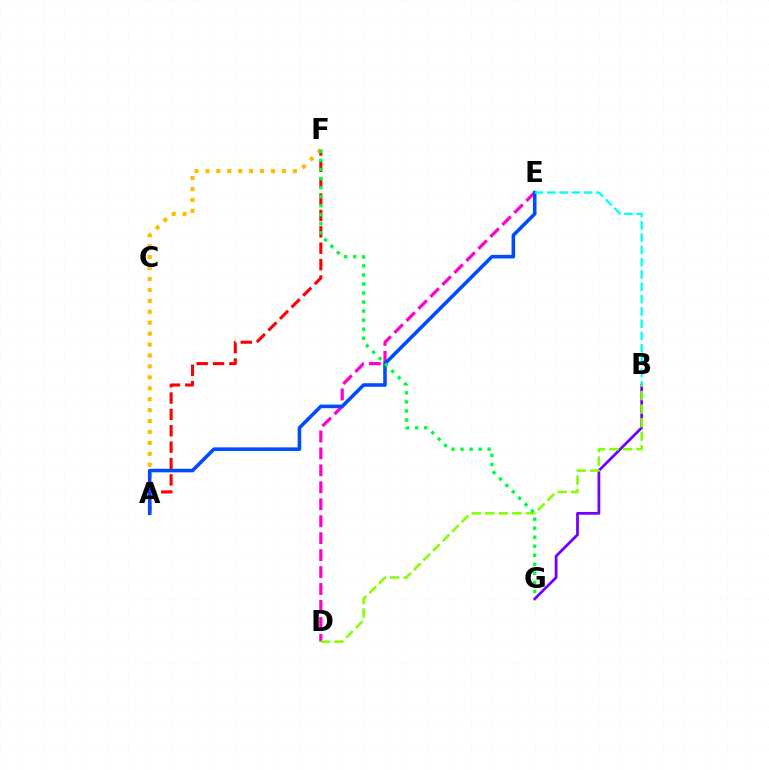{('A', 'F'): [{'color': '#ffbd00', 'line_style': 'dotted', 'thickness': 2.97}, {'color': '#ff0000', 'line_style': 'dashed', 'thickness': 2.22}], ('D', 'E'): [{'color': '#ff00cf', 'line_style': 'dashed', 'thickness': 2.3}], ('B', 'G'): [{'color': '#7200ff', 'line_style': 'solid', 'thickness': 1.99}], ('A', 'E'): [{'color': '#004bff', 'line_style': 'solid', 'thickness': 2.57}], ('B', 'D'): [{'color': '#84ff00', 'line_style': 'dashed', 'thickness': 1.84}], ('F', 'G'): [{'color': '#00ff39', 'line_style': 'dotted', 'thickness': 2.46}], ('B', 'E'): [{'color': '#00fff6', 'line_style': 'dashed', 'thickness': 1.67}]}